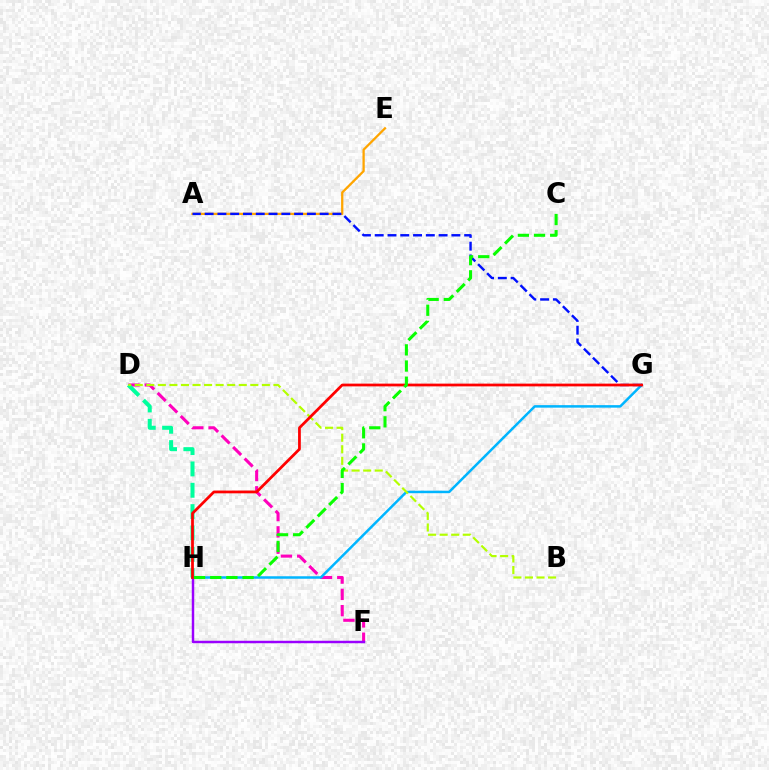{('D', 'F'): [{'color': '#ff00bd', 'line_style': 'dashed', 'thickness': 2.21}], ('D', 'H'): [{'color': '#00ff9d', 'line_style': 'dashed', 'thickness': 2.9}], ('F', 'H'): [{'color': '#9b00ff', 'line_style': 'solid', 'thickness': 1.77}], ('G', 'H'): [{'color': '#00b5ff', 'line_style': 'solid', 'thickness': 1.8}, {'color': '#ff0000', 'line_style': 'solid', 'thickness': 1.98}], ('A', 'E'): [{'color': '#ffa500', 'line_style': 'solid', 'thickness': 1.64}], ('B', 'D'): [{'color': '#b3ff00', 'line_style': 'dashed', 'thickness': 1.57}], ('A', 'G'): [{'color': '#0010ff', 'line_style': 'dashed', 'thickness': 1.74}], ('C', 'H'): [{'color': '#08ff00', 'line_style': 'dashed', 'thickness': 2.2}]}